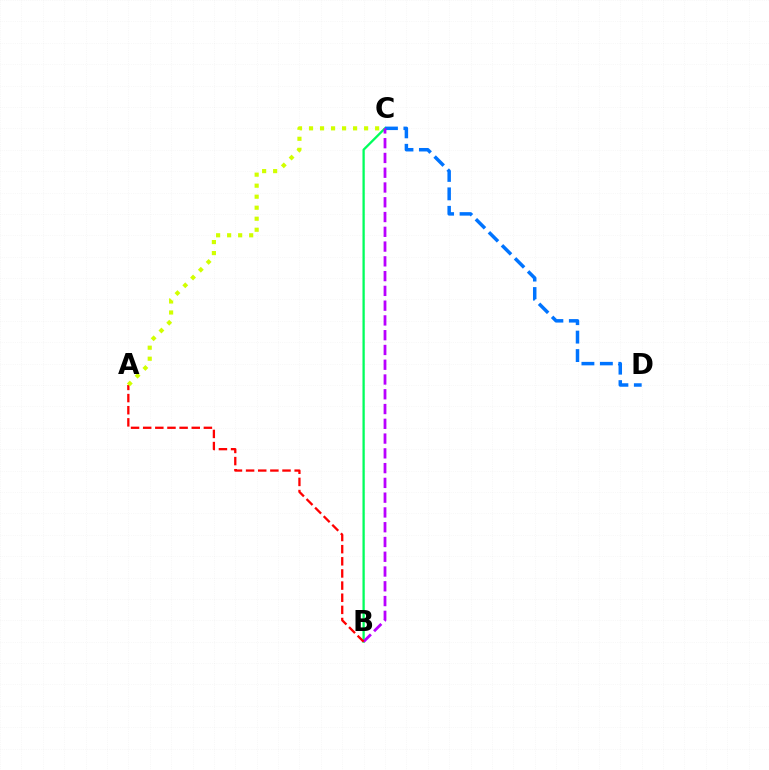{('B', 'C'): [{'color': '#00ff5c', 'line_style': 'solid', 'thickness': 1.65}, {'color': '#b900ff', 'line_style': 'dashed', 'thickness': 2.01}], ('C', 'D'): [{'color': '#0074ff', 'line_style': 'dashed', 'thickness': 2.51}], ('A', 'B'): [{'color': '#ff0000', 'line_style': 'dashed', 'thickness': 1.65}], ('A', 'C'): [{'color': '#d1ff00', 'line_style': 'dotted', 'thickness': 2.99}]}